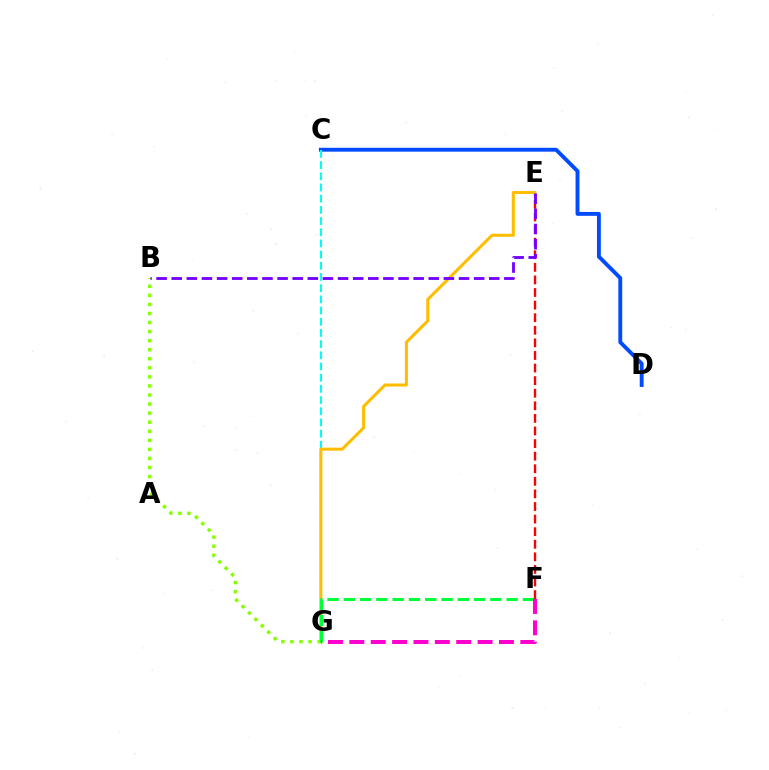{('C', 'D'): [{'color': '#004bff', 'line_style': 'solid', 'thickness': 2.79}], ('E', 'F'): [{'color': '#ff0000', 'line_style': 'dashed', 'thickness': 1.71}], ('C', 'G'): [{'color': '#00fff6', 'line_style': 'dashed', 'thickness': 1.52}], ('E', 'G'): [{'color': '#ffbd00', 'line_style': 'solid', 'thickness': 2.19}], ('B', 'G'): [{'color': '#84ff00', 'line_style': 'dotted', 'thickness': 2.46}], ('F', 'G'): [{'color': '#00ff39', 'line_style': 'dashed', 'thickness': 2.21}, {'color': '#ff00cf', 'line_style': 'dashed', 'thickness': 2.9}], ('B', 'E'): [{'color': '#7200ff', 'line_style': 'dashed', 'thickness': 2.05}]}